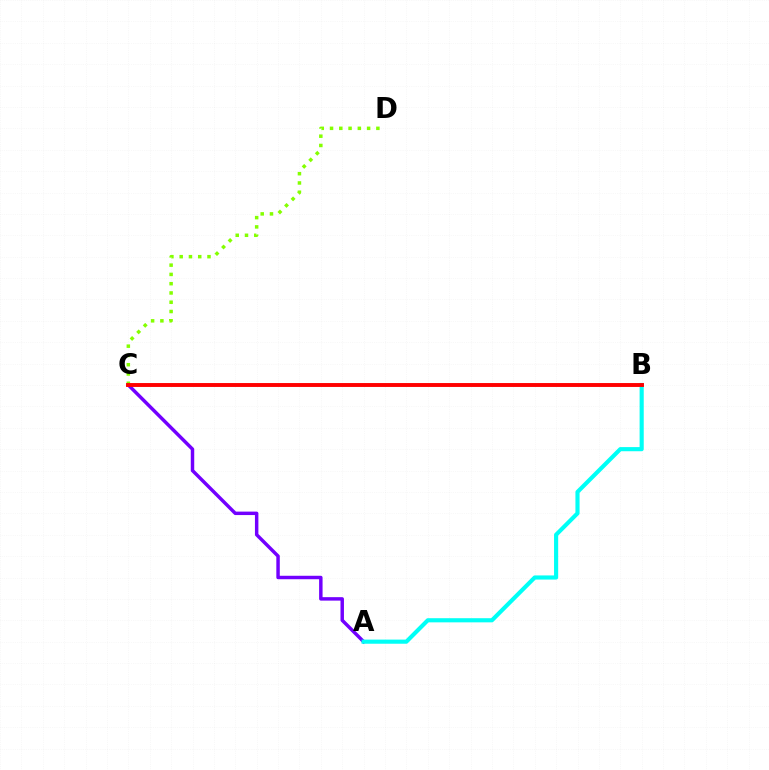{('A', 'C'): [{'color': '#7200ff', 'line_style': 'solid', 'thickness': 2.49}], ('A', 'B'): [{'color': '#00fff6', 'line_style': 'solid', 'thickness': 2.98}], ('C', 'D'): [{'color': '#84ff00', 'line_style': 'dotted', 'thickness': 2.52}], ('B', 'C'): [{'color': '#ff0000', 'line_style': 'solid', 'thickness': 2.81}]}